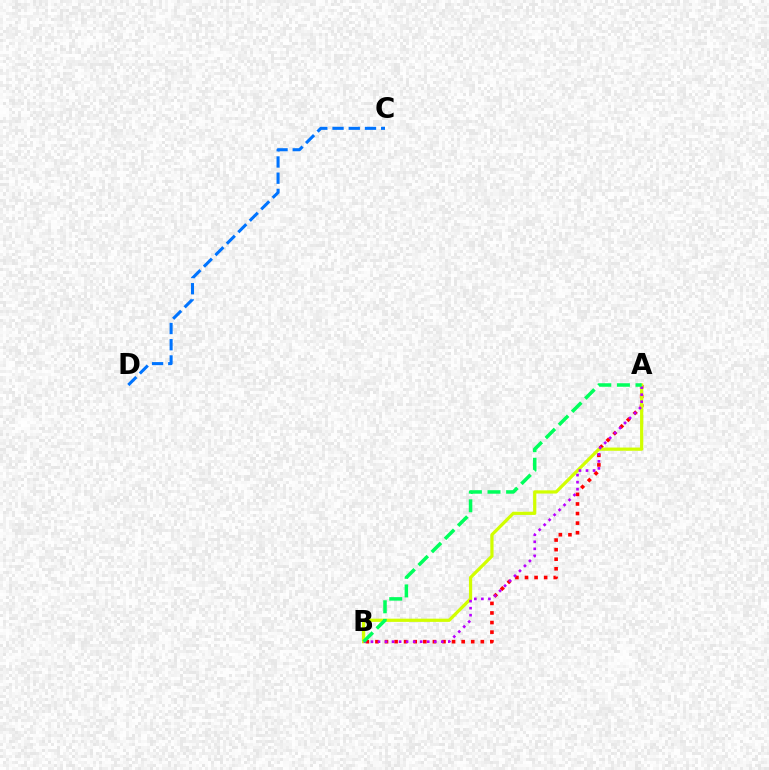{('A', 'B'): [{'color': '#ff0000', 'line_style': 'dotted', 'thickness': 2.6}, {'color': '#d1ff00', 'line_style': 'solid', 'thickness': 2.32}, {'color': '#b900ff', 'line_style': 'dotted', 'thickness': 1.91}, {'color': '#00ff5c', 'line_style': 'dashed', 'thickness': 2.53}], ('C', 'D'): [{'color': '#0074ff', 'line_style': 'dashed', 'thickness': 2.2}]}